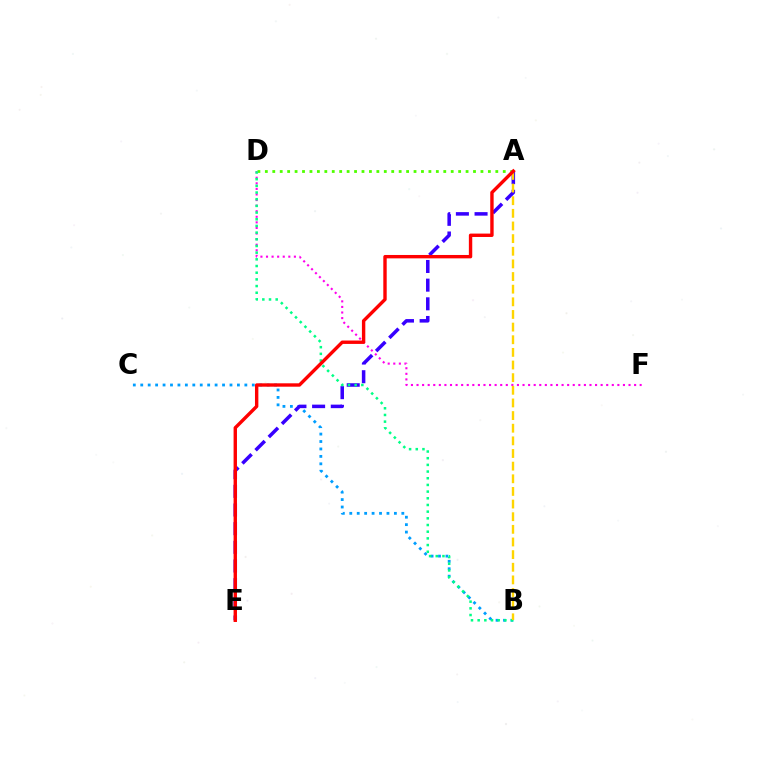{('B', 'C'): [{'color': '#009eff', 'line_style': 'dotted', 'thickness': 2.02}], ('A', 'D'): [{'color': '#4fff00', 'line_style': 'dotted', 'thickness': 2.02}], ('D', 'F'): [{'color': '#ff00ed', 'line_style': 'dotted', 'thickness': 1.52}], ('A', 'E'): [{'color': '#3700ff', 'line_style': 'dashed', 'thickness': 2.54}, {'color': '#ff0000', 'line_style': 'solid', 'thickness': 2.44}], ('B', 'D'): [{'color': '#00ff86', 'line_style': 'dotted', 'thickness': 1.82}], ('A', 'B'): [{'color': '#ffd500', 'line_style': 'dashed', 'thickness': 1.72}]}